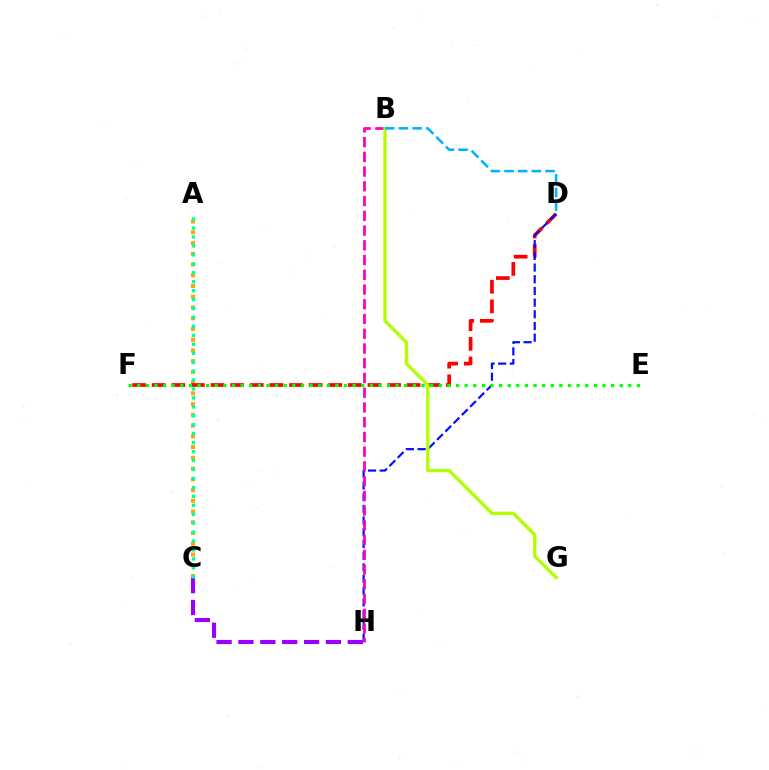{('A', 'C'): [{'color': '#ffa500', 'line_style': 'dotted', 'thickness': 2.92}, {'color': '#00ff9d', 'line_style': 'dotted', 'thickness': 2.43}], ('D', 'F'): [{'color': '#ff0000', 'line_style': 'dashed', 'thickness': 2.66}], ('D', 'H'): [{'color': '#0010ff', 'line_style': 'dashed', 'thickness': 1.59}], ('B', 'H'): [{'color': '#ff00bd', 'line_style': 'dashed', 'thickness': 2.0}], ('B', 'G'): [{'color': '#b3ff00', 'line_style': 'solid', 'thickness': 2.39}], ('C', 'H'): [{'color': '#9b00ff', 'line_style': 'dashed', 'thickness': 2.97}], ('B', 'D'): [{'color': '#00b5ff', 'line_style': 'dashed', 'thickness': 1.86}], ('E', 'F'): [{'color': '#08ff00', 'line_style': 'dotted', 'thickness': 2.34}]}